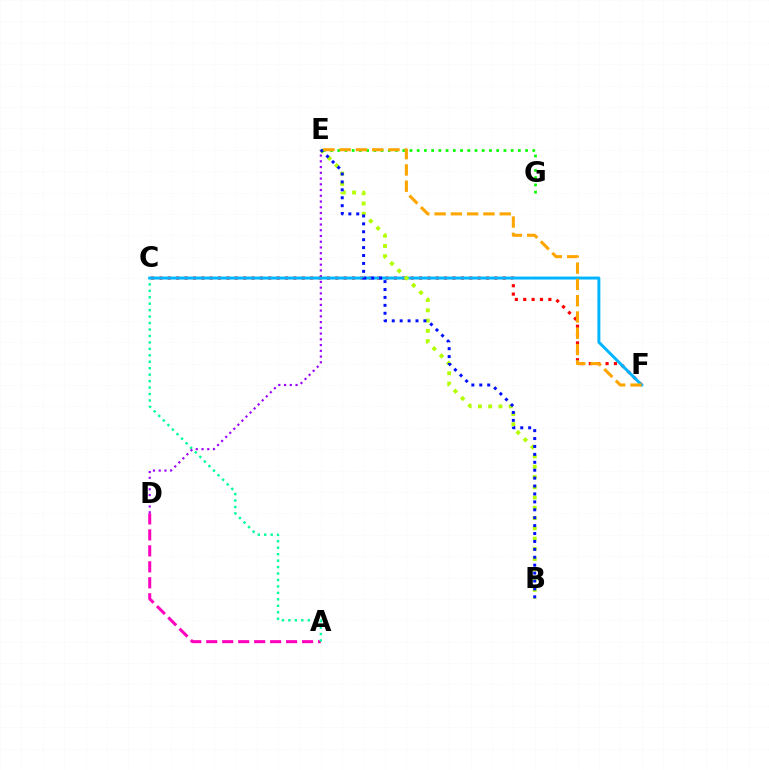{('A', 'D'): [{'color': '#ff00bd', 'line_style': 'dashed', 'thickness': 2.17}], ('A', 'C'): [{'color': '#00ff9d', 'line_style': 'dotted', 'thickness': 1.75}], ('D', 'E'): [{'color': '#9b00ff', 'line_style': 'dotted', 'thickness': 1.56}], ('C', 'F'): [{'color': '#ff0000', 'line_style': 'dotted', 'thickness': 2.28}, {'color': '#00b5ff', 'line_style': 'solid', 'thickness': 2.12}], ('B', 'E'): [{'color': '#b3ff00', 'line_style': 'dotted', 'thickness': 2.79}, {'color': '#0010ff', 'line_style': 'dotted', 'thickness': 2.15}], ('E', 'G'): [{'color': '#08ff00', 'line_style': 'dotted', 'thickness': 1.96}], ('E', 'F'): [{'color': '#ffa500', 'line_style': 'dashed', 'thickness': 2.21}]}